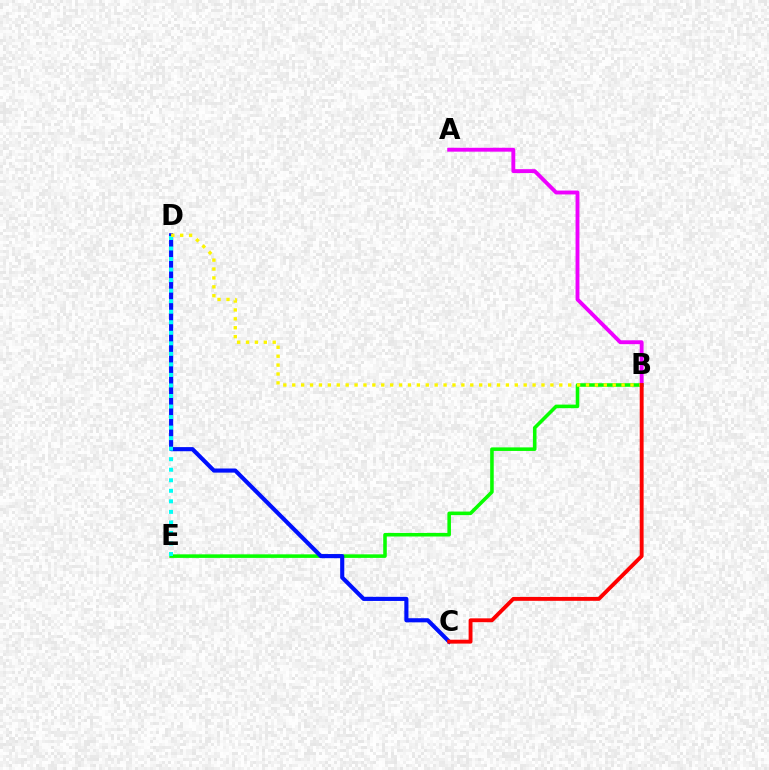{('A', 'B'): [{'color': '#ee00ff', 'line_style': 'solid', 'thickness': 2.79}], ('B', 'E'): [{'color': '#08ff00', 'line_style': 'solid', 'thickness': 2.56}], ('C', 'D'): [{'color': '#0010ff', 'line_style': 'solid', 'thickness': 2.97}], ('D', 'E'): [{'color': '#00fff6', 'line_style': 'dotted', 'thickness': 2.86}], ('B', 'D'): [{'color': '#fcf500', 'line_style': 'dotted', 'thickness': 2.42}], ('B', 'C'): [{'color': '#ff0000', 'line_style': 'solid', 'thickness': 2.79}]}